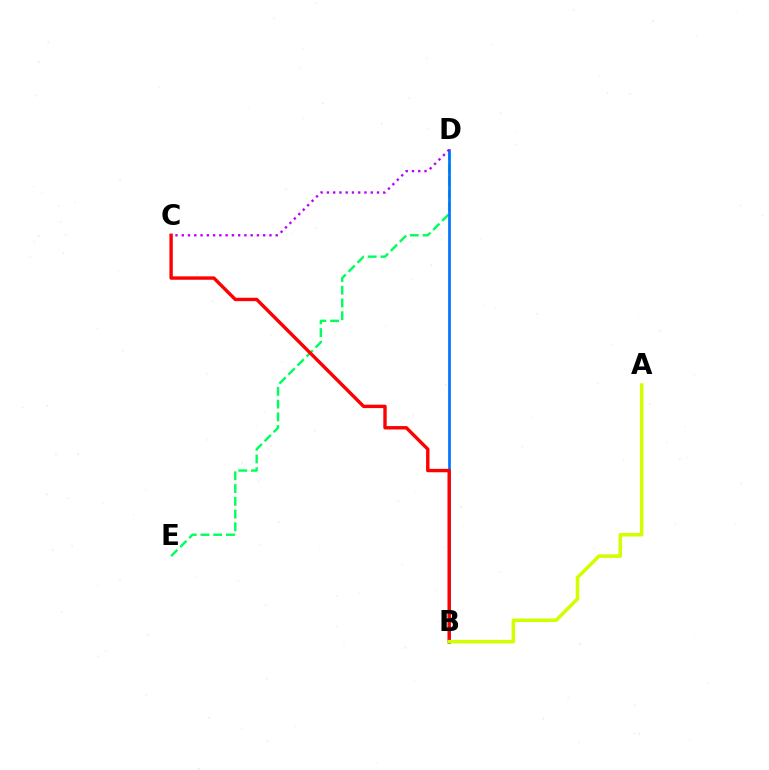{('D', 'E'): [{'color': '#00ff5c', 'line_style': 'dashed', 'thickness': 1.73}], ('B', 'D'): [{'color': '#0074ff', 'line_style': 'solid', 'thickness': 1.95}], ('B', 'C'): [{'color': '#ff0000', 'line_style': 'solid', 'thickness': 2.44}], ('A', 'B'): [{'color': '#d1ff00', 'line_style': 'solid', 'thickness': 2.55}], ('C', 'D'): [{'color': '#b900ff', 'line_style': 'dotted', 'thickness': 1.7}]}